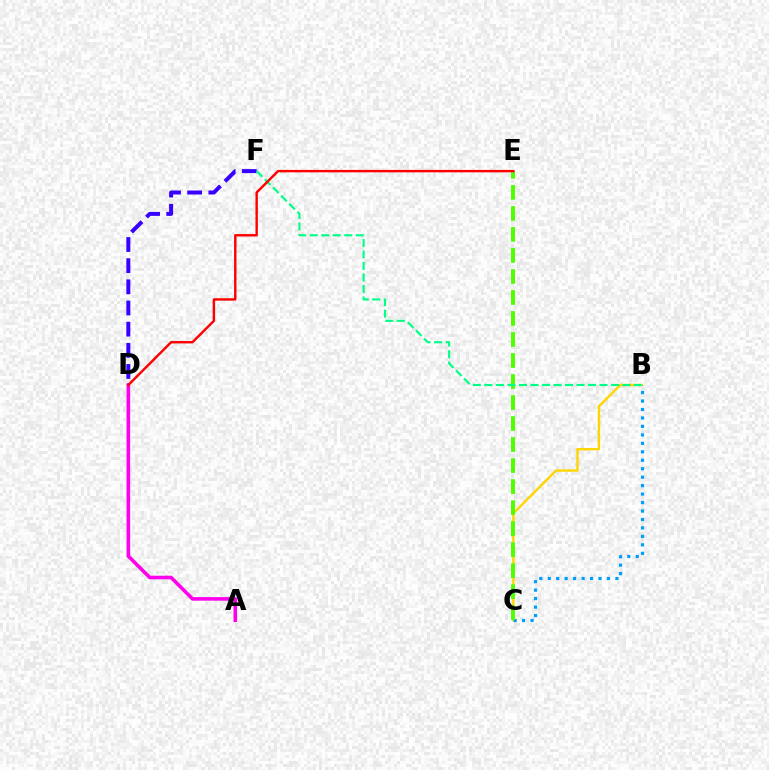{('D', 'F'): [{'color': '#3700ff', 'line_style': 'dashed', 'thickness': 2.87}], ('B', 'C'): [{'color': '#ffd500', 'line_style': 'solid', 'thickness': 1.71}, {'color': '#009eff', 'line_style': 'dotted', 'thickness': 2.3}], ('A', 'D'): [{'color': '#ff00ed', 'line_style': 'solid', 'thickness': 2.58}], ('C', 'E'): [{'color': '#4fff00', 'line_style': 'dashed', 'thickness': 2.85}], ('B', 'F'): [{'color': '#00ff86', 'line_style': 'dashed', 'thickness': 1.56}], ('D', 'E'): [{'color': '#ff0000', 'line_style': 'solid', 'thickness': 1.74}]}